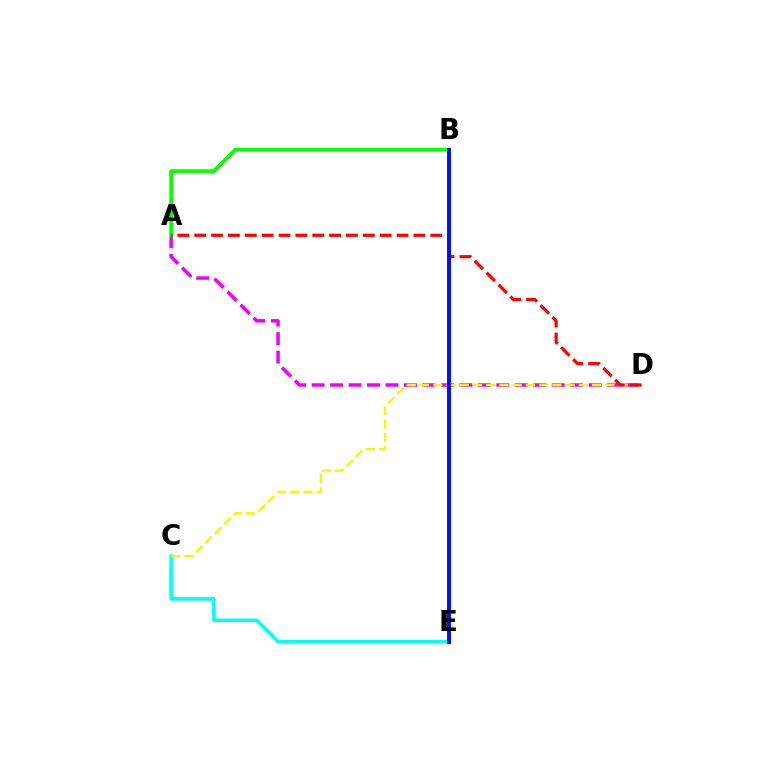{('A', 'D'): [{'color': '#ee00ff', 'line_style': 'dashed', 'thickness': 2.51}, {'color': '#ff0000', 'line_style': 'dashed', 'thickness': 2.29}], ('C', 'E'): [{'color': '#00fff6', 'line_style': 'solid', 'thickness': 2.53}], ('A', 'B'): [{'color': '#08ff00', 'line_style': 'solid', 'thickness': 2.65}], ('C', 'D'): [{'color': '#fcf500', 'line_style': 'dashed', 'thickness': 1.8}], ('B', 'E'): [{'color': '#0010ff', 'line_style': 'solid', 'thickness': 2.84}]}